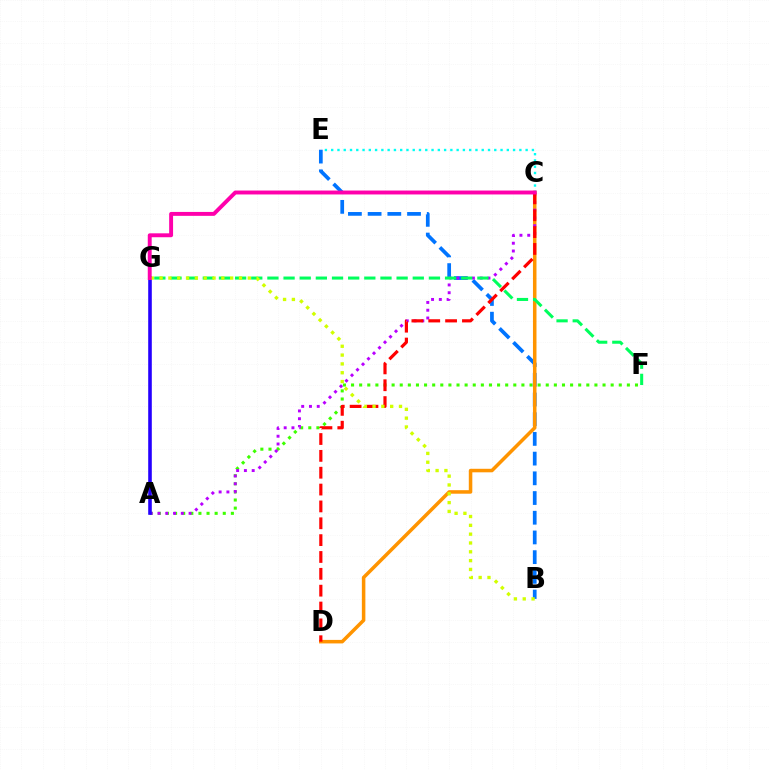{('A', 'F'): [{'color': '#3dff00', 'line_style': 'dotted', 'thickness': 2.2}], ('B', 'E'): [{'color': '#0074ff', 'line_style': 'dashed', 'thickness': 2.68}], ('C', 'D'): [{'color': '#ff9400', 'line_style': 'solid', 'thickness': 2.54}, {'color': '#ff0000', 'line_style': 'dashed', 'thickness': 2.29}], ('A', 'C'): [{'color': '#b900ff', 'line_style': 'dotted', 'thickness': 2.11}], ('C', 'E'): [{'color': '#00fff6', 'line_style': 'dotted', 'thickness': 1.7}], ('F', 'G'): [{'color': '#00ff5c', 'line_style': 'dashed', 'thickness': 2.19}], ('A', 'G'): [{'color': '#2500ff', 'line_style': 'solid', 'thickness': 2.59}], ('B', 'G'): [{'color': '#d1ff00', 'line_style': 'dotted', 'thickness': 2.4}], ('C', 'G'): [{'color': '#ff00ac', 'line_style': 'solid', 'thickness': 2.82}]}